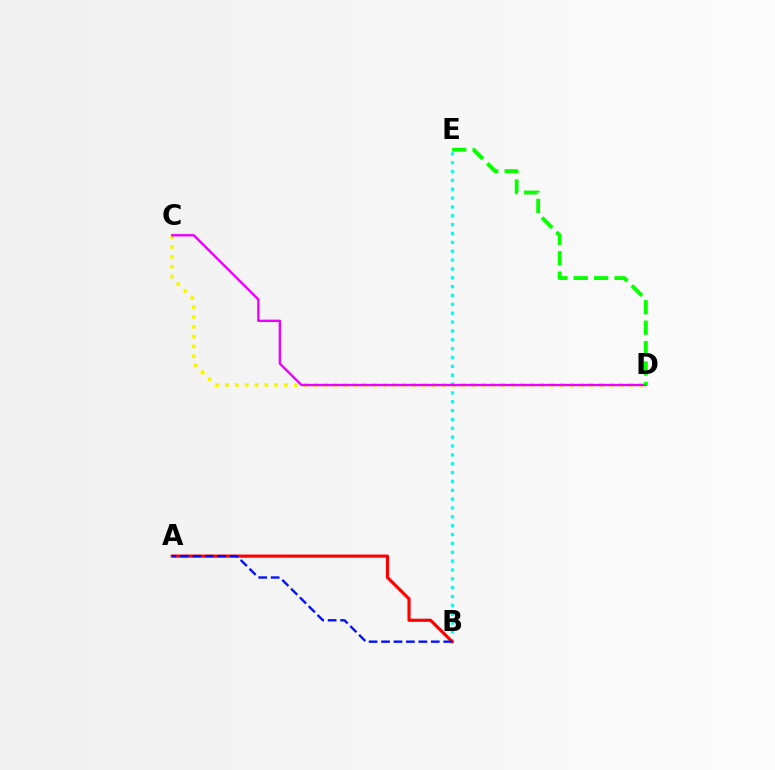{('C', 'D'): [{'color': '#fcf500', 'line_style': 'dotted', 'thickness': 2.68}, {'color': '#ee00ff', 'line_style': 'solid', 'thickness': 1.71}], ('B', 'E'): [{'color': '#00fff6', 'line_style': 'dotted', 'thickness': 2.41}], ('A', 'B'): [{'color': '#ff0000', 'line_style': 'solid', 'thickness': 2.26}, {'color': '#0010ff', 'line_style': 'dashed', 'thickness': 1.69}], ('D', 'E'): [{'color': '#08ff00', 'line_style': 'dashed', 'thickness': 2.78}]}